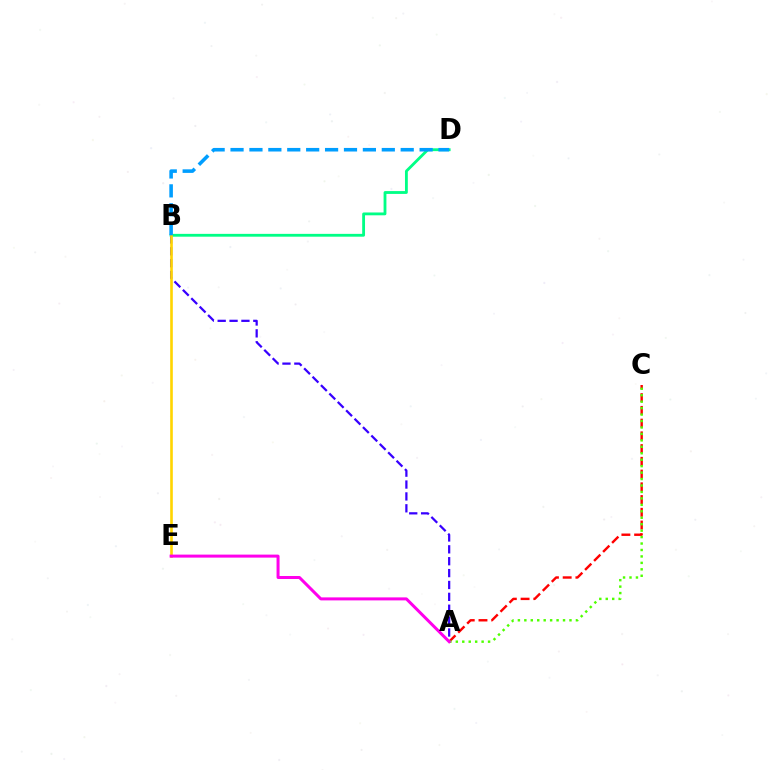{('A', 'B'): [{'color': '#3700ff', 'line_style': 'dashed', 'thickness': 1.61}], ('B', 'D'): [{'color': '#00ff86', 'line_style': 'solid', 'thickness': 2.04}, {'color': '#009eff', 'line_style': 'dashed', 'thickness': 2.57}], ('A', 'C'): [{'color': '#ff0000', 'line_style': 'dashed', 'thickness': 1.73}, {'color': '#4fff00', 'line_style': 'dotted', 'thickness': 1.75}], ('B', 'E'): [{'color': '#ffd500', 'line_style': 'solid', 'thickness': 1.89}], ('A', 'E'): [{'color': '#ff00ed', 'line_style': 'solid', 'thickness': 2.17}]}